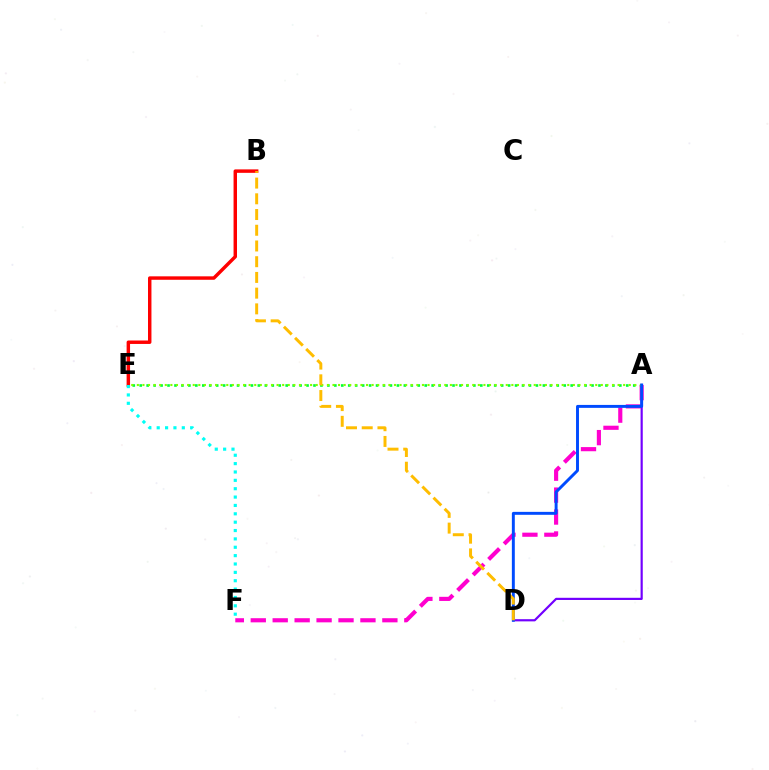{('A', 'D'): [{'color': '#7200ff', 'line_style': 'solid', 'thickness': 1.57}, {'color': '#004bff', 'line_style': 'solid', 'thickness': 2.12}], ('A', 'F'): [{'color': '#ff00cf', 'line_style': 'dashed', 'thickness': 2.98}], ('A', 'E'): [{'color': '#00ff39', 'line_style': 'dotted', 'thickness': 1.89}, {'color': '#84ff00', 'line_style': 'dotted', 'thickness': 1.52}], ('B', 'E'): [{'color': '#ff0000', 'line_style': 'solid', 'thickness': 2.48}], ('E', 'F'): [{'color': '#00fff6', 'line_style': 'dotted', 'thickness': 2.27}], ('B', 'D'): [{'color': '#ffbd00', 'line_style': 'dashed', 'thickness': 2.14}]}